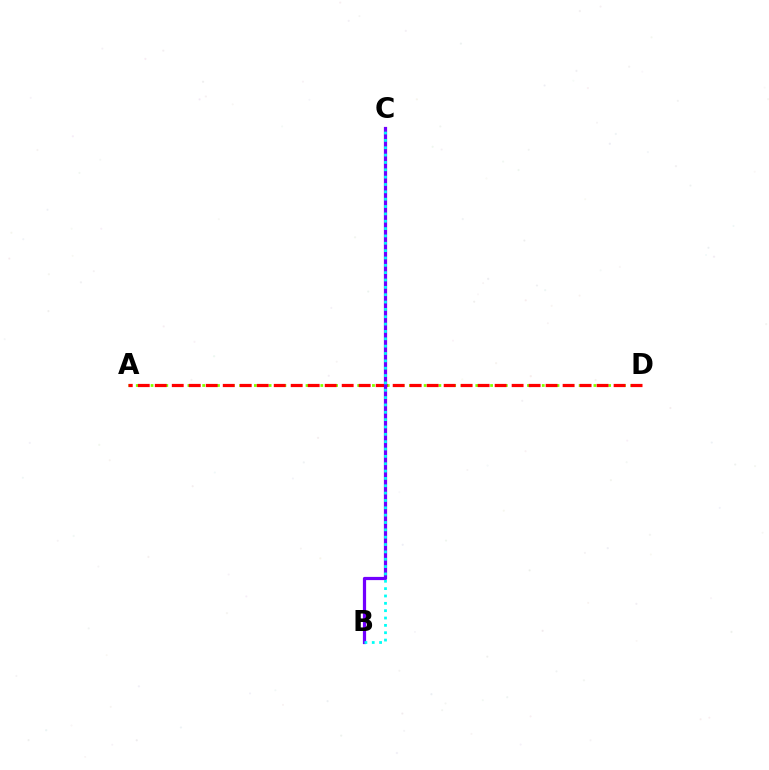{('A', 'D'): [{'color': '#84ff00', 'line_style': 'dotted', 'thickness': 2.01}, {'color': '#ff0000', 'line_style': 'dashed', 'thickness': 2.31}], ('B', 'C'): [{'color': '#7200ff', 'line_style': 'solid', 'thickness': 2.31}, {'color': '#00fff6', 'line_style': 'dotted', 'thickness': 2.0}]}